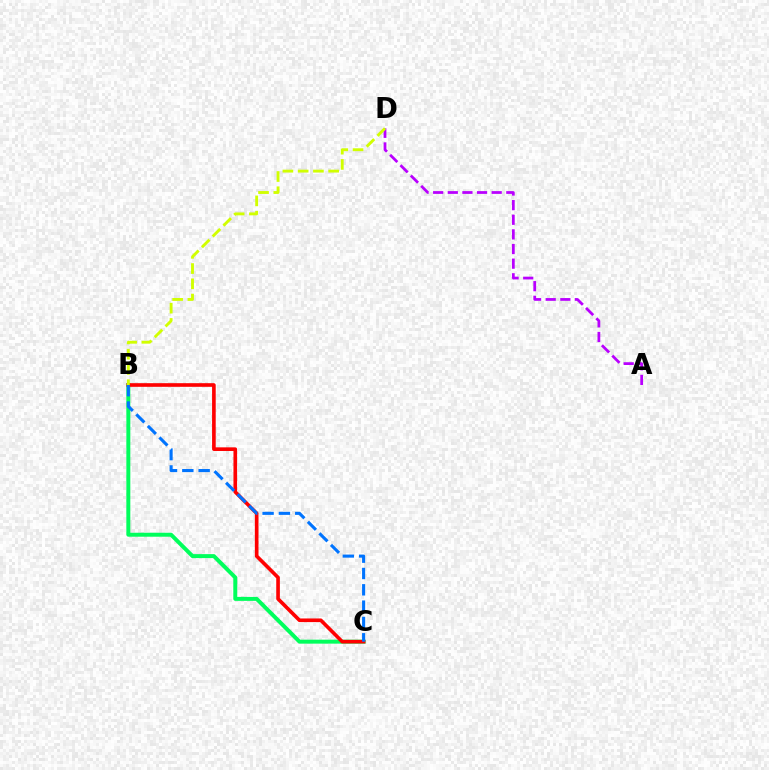{('B', 'C'): [{'color': '#00ff5c', 'line_style': 'solid', 'thickness': 2.86}, {'color': '#ff0000', 'line_style': 'solid', 'thickness': 2.62}, {'color': '#0074ff', 'line_style': 'dashed', 'thickness': 2.22}], ('A', 'D'): [{'color': '#b900ff', 'line_style': 'dashed', 'thickness': 1.99}], ('B', 'D'): [{'color': '#d1ff00', 'line_style': 'dashed', 'thickness': 2.07}]}